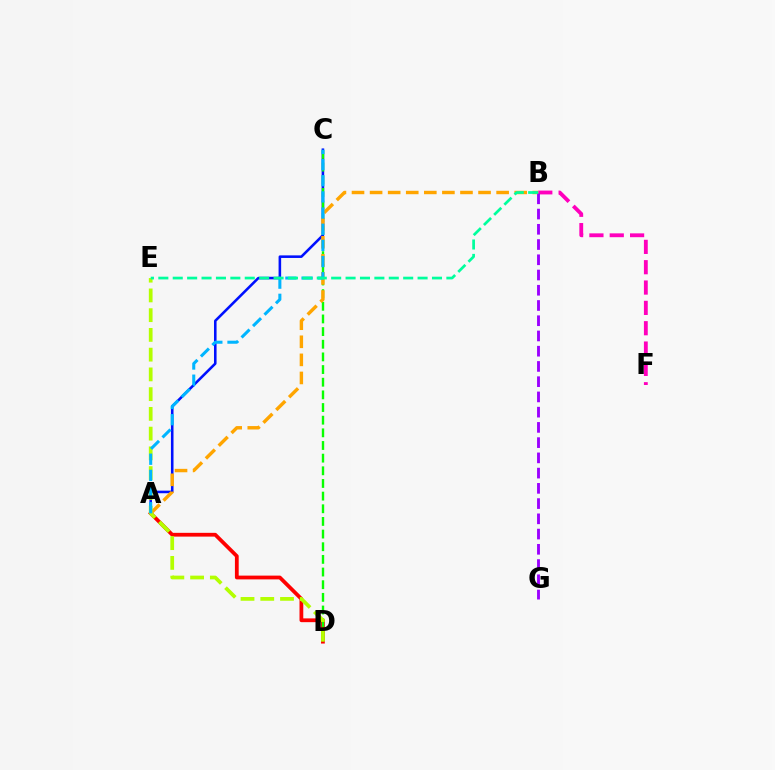{('A', 'C'): [{'color': '#0010ff', 'line_style': 'solid', 'thickness': 1.85}, {'color': '#00b5ff', 'line_style': 'dashed', 'thickness': 2.2}], ('A', 'D'): [{'color': '#ff0000', 'line_style': 'solid', 'thickness': 2.72}], ('C', 'D'): [{'color': '#08ff00', 'line_style': 'dashed', 'thickness': 1.72}], ('B', 'F'): [{'color': '#ff00bd', 'line_style': 'dashed', 'thickness': 2.76}], ('A', 'B'): [{'color': '#ffa500', 'line_style': 'dashed', 'thickness': 2.46}], ('D', 'E'): [{'color': '#b3ff00', 'line_style': 'dashed', 'thickness': 2.68}], ('B', 'G'): [{'color': '#9b00ff', 'line_style': 'dashed', 'thickness': 2.07}], ('B', 'E'): [{'color': '#00ff9d', 'line_style': 'dashed', 'thickness': 1.96}]}